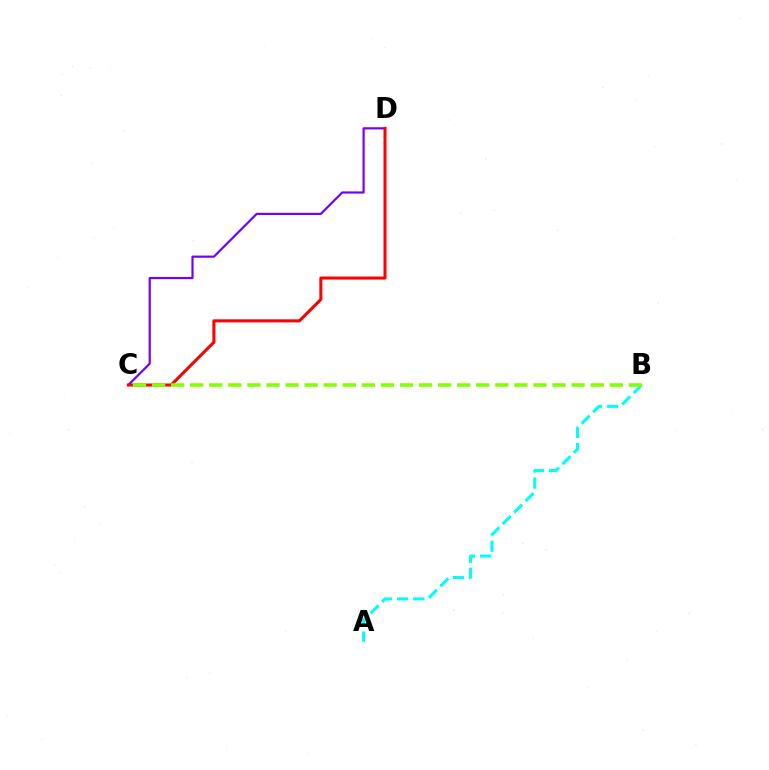{('C', 'D'): [{'color': '#7200ff', 'line_style': 'solid', 'thickness': 1.58}, {'color': '#ff0000', 'line_style': 'solid', 'thickness': 2.19}], ('A', 'B'): [{'color': '#00fff6', 'line_style': 'dashed', 'thickness': 2.2}], ('B', 'C'): [{'color': '#84ff00', 'line_style': 'dashed', 'thickness': 2.59}]}